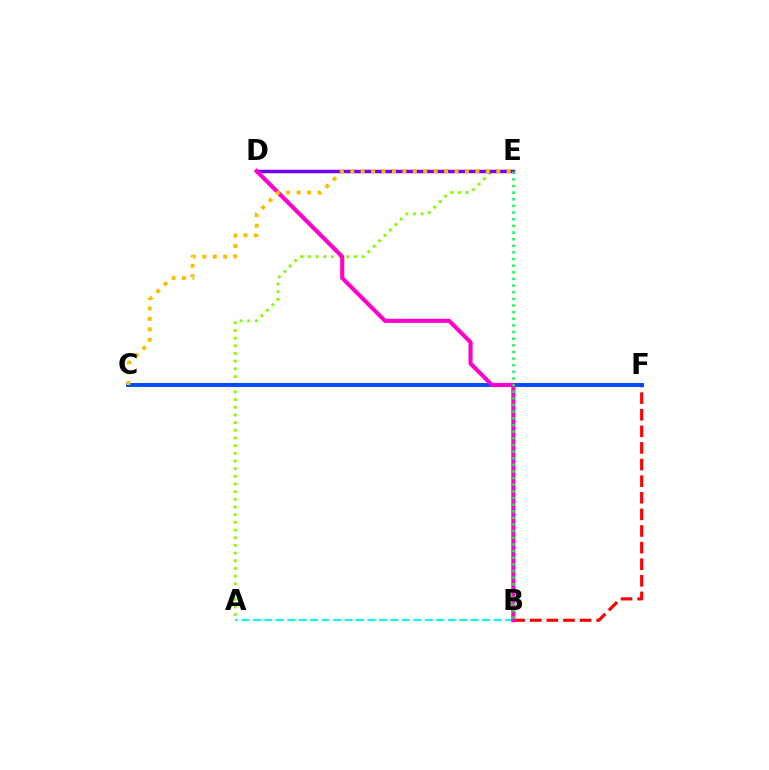{('A', 'B'): [{'color': '#00fff6', 'line_style': 'dashed', 'thickness': 1.56}], ('B', 'F'): [{'color': '#ff0000', 'line_style': 'dashed', 'thickness': 2.26}], ('A', 'E'): [{'color': '#84ff00', 'line_style': 'dotted', 'thickness': 2.09}], ('D', 'E'): [{'color': '#7200ff', 'line_style': 'solid', 'thickness': 2.51}], ('C', 'F'): [{'color': '#004bff', 'line_style': 'solid', 'thickness': 2.82}], ('B', 'D'): [{'color': '#ff00cf', 'line_style': 'solid', 'thickness': 2.96}], ('C', 'E'): [{'color': '#ffbd00', 'line_style': 'dotted', 'thickness': 2.83}], ('B', 'E'): [{'color': '#00ff39', 'line_style': 'dotted', 'thickness': 1.8}]}